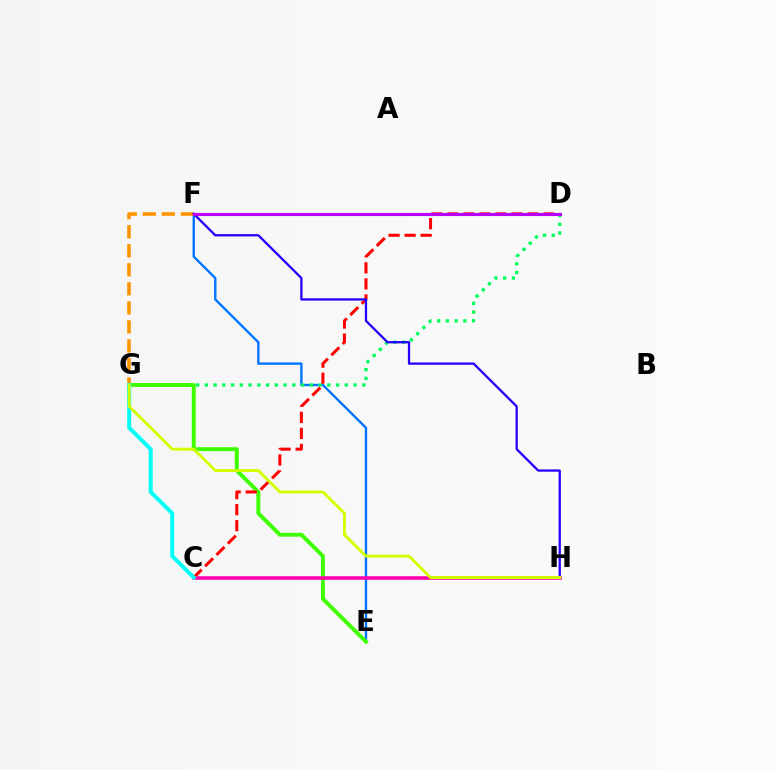{('E', 'F'): [{'color': '#0074ff', 'line_style': 'solid', 'thickness': 1.71}], ('D', 'G'): [{'color': '#00ff5c', 'line_style': 'dotted', 'thickness': 2.38}], ('E', 'G'): [{'color': '#3dff00', 'line_style': 'solid', 'thickness': 2.81}], ('C', 'D'): [{'color': '#ff0000', 'line_style': 'dashed', 'thickness': 2.18}], ('F', 'G'): [{'color': '#ff9400', 'line_style': 'dashed', 'thickness': 2.58}], ('C', 'H'): [{'color': '#ff00ac', 'line_style': 'solid', 'thickness': 2.54}], ('F', 'H'): [{'color': '#2500ff', 'line_style': 'solid', 'thickness': 1.65}], ('C', 'G'): [{'color': '#00fff6', 'line_style': 'solid', 'thickness': 2.84}], ('D', 'F'): [{'color': '#b900ff', 'line_style': 'solid', 'thickness': 2.24}], ('G', 'H'): [{'color': '#d1ff00', 'line_style': 'solid', 'thickness': 2.09}]}